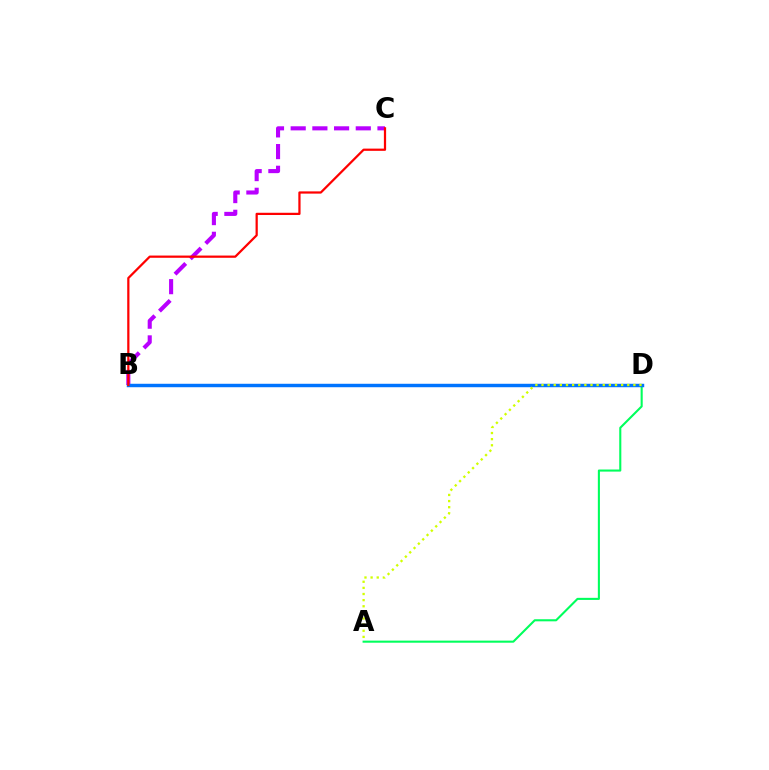{('B', 'C'): [{'color': '#b900ff', 'line_style': 'dashed', 'thickness': 2.95}, {'color': '#ff0000', 'line_style': 'solid', 'thickness': 1.61}], ('A', 'D'): [{'color': '#00ff5c', 'line_style': 'solid', 'thickness': 1.5}, {'color': '#d1ff00', 'line_style': 'dotted', 'thickness': 1.66}], ('B', 'D'): [{'color': '#0074ff', 'line_style': 'solid', 'thickness': 2.48}]}